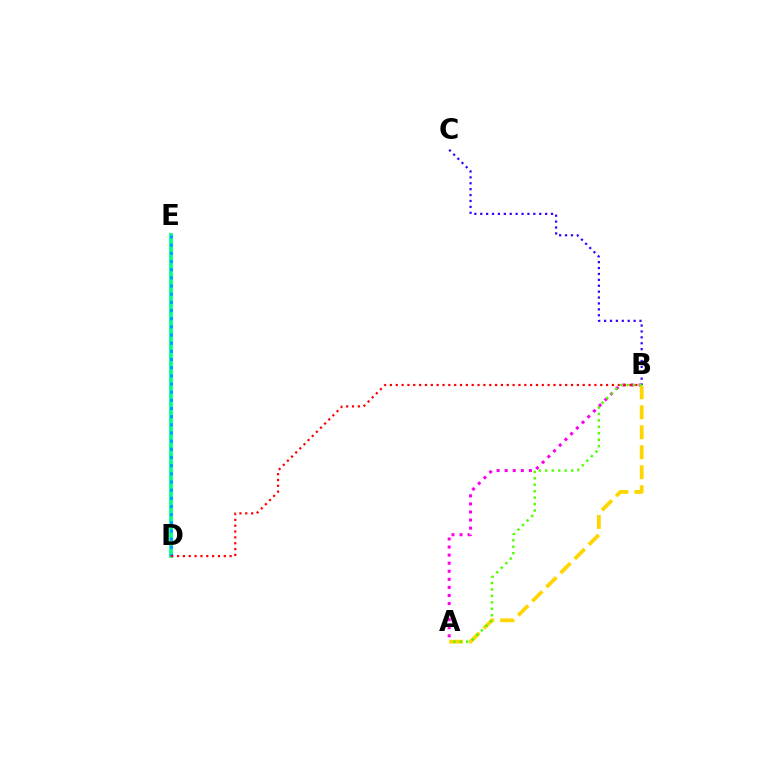{('D', 'E'): [{'color': '#00ff86', 'line_style': 'solid', 'thickness': 2.71}, {'color': '#009eff', 'line_style': 'dotted', 'thickness': 2.22}], ('A', 'B'): [{'color': '#ff00ed', 'line_style': 'dotted', 'thickness': 2.19}, {'color': '#ffd500', 'line_style': 'dashed', 'thickness': 2.71}, {'color': '#4fff00', 'line_style': 'dotted', 'thickness': 1.75}], ('B', 'D'): [{'color': '#ff0000', 'line_style': 'dotted', 'thickness': 1.59}], ('B', 'C'): [{'color': '#3700ff', 'line_style': 'dotted', 'thickness': 1.6}]}